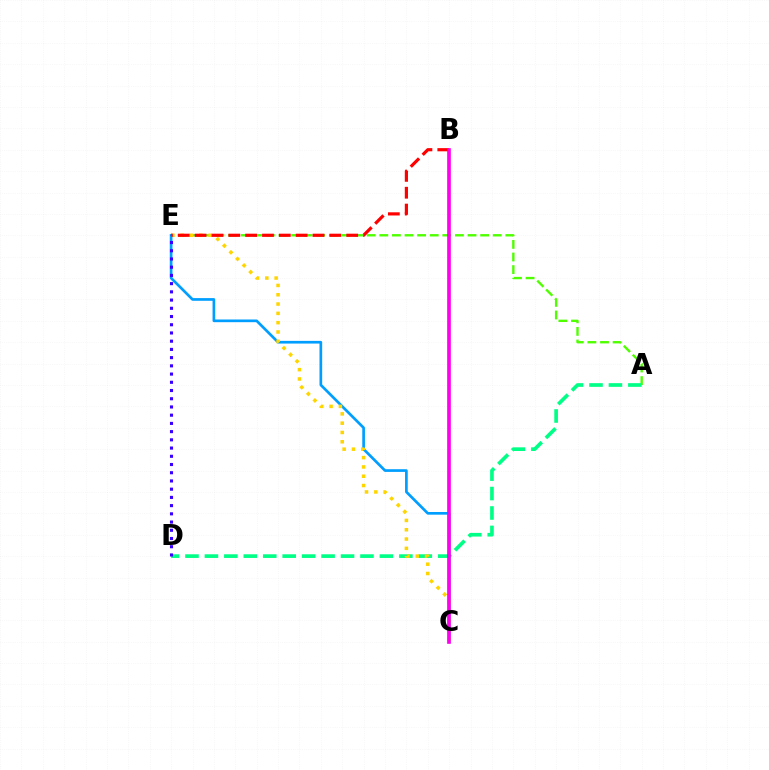{('A', 'E'): [{'color': '#4fff00', 'line_style': 'dashed', 'thickness': 1.71}], ('A', 'D'): [{'color': '#00ff86', 'line_style': 'dashed', 'thickness': 2.64}], ('C', 'E'): [{'color': '#009eff', 'line_style': 'solid', 'thickness': 1.93}, {'color': '#ffd500', 'line_style': 'dotted', 'thickness': 2.53}], ('D', 'E'): [{'color': '#3700ff', 'line_style': 'dotted', 'thickness': 2.23}], ('B', 'E'): [{'color': '#ff0000', 'line_style': 'dashed', 'thickness': 2.29}], ('B', 'C'): [{'color': '#ff00ed', 'line_style': 'solid', 'thickness': 2.63}]}